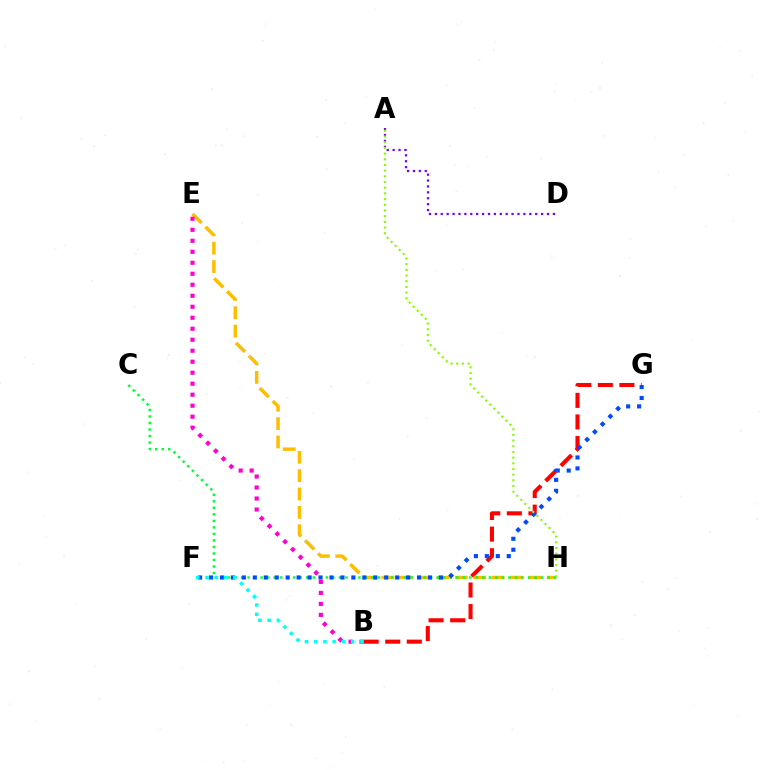{('B', 'G'): [{'color': '#ff0000', 'line_style': 'dashed', 'thickness': 2.93}], ('E', 'H'): [{'color': '#ffbd00', 'line_style': 'dashed', 'thickness': 2.49}], ('C', 'H'): [{'color': '#00ff39', 'line_style': 'dotted', 'thickness': 1.77}], ('B', 'E'): [{'color': '#ff00cf', 'line_style': 'dotted', 'thickness': 2.99}], ('F', 'G'): [{'color': '#004bff', 'line_style': 'dotted', 'thickness': 2.97}], ('B', 'F'): [{'color': '#00fff6', 'line_style': 'dotted', 'thickness': 2.51}], ('A', 'D'): [{'color': '#7200ff', 'line_style': 'dotted', 'thickness': 1.6}], ('A', 'H'): [{'color': '#84ff00', 'line_style': 'dotted', 'thickness': 1.55}]}